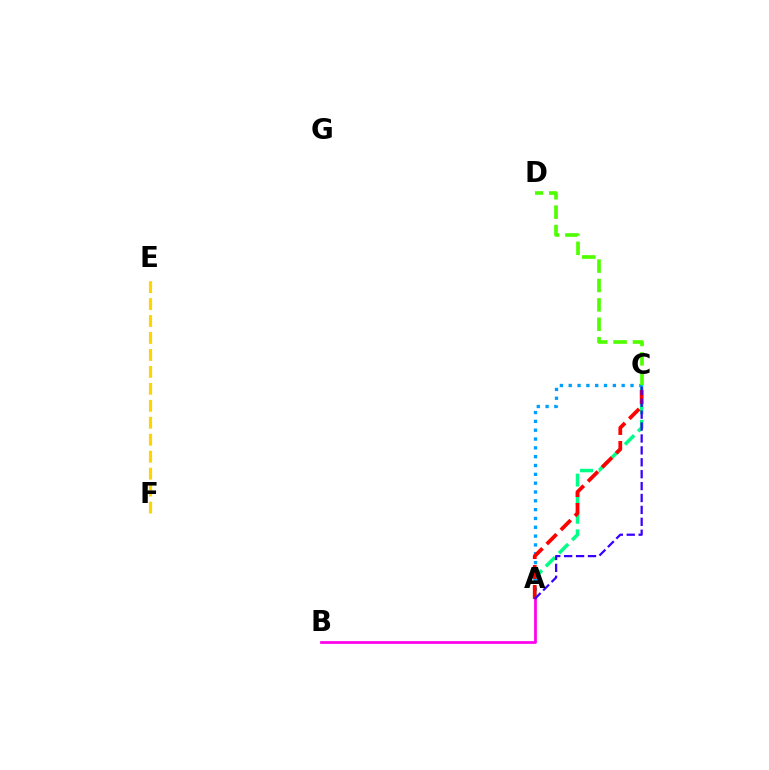{('A', 'C'): [{'color': '#00ff86', 'line_style': 'dashed', 'thickness': 2.52}, {'color': '#009eff', 'line_style': 'dotted', 'thickness': 2.4}, {'color': '#ff0000', 'line_style': 'dashed', 'thickness': 2.71}, {'color': '#3700ff', 'line_style': 'dashed', 'thickness': 1.62}], ('E', 'F'): [{'color': '#ffd500', 'line_style': 'dashed', 'thickness': 2.3}], ('C', 'D'): [{'color': '#4fff00', 'line_style': 'dashed', 'thickness': 2.63}], ('A', 'B'): [{'color': '#ff00ed', 'line_style': 'solid', 'thickness': 1.98}]}